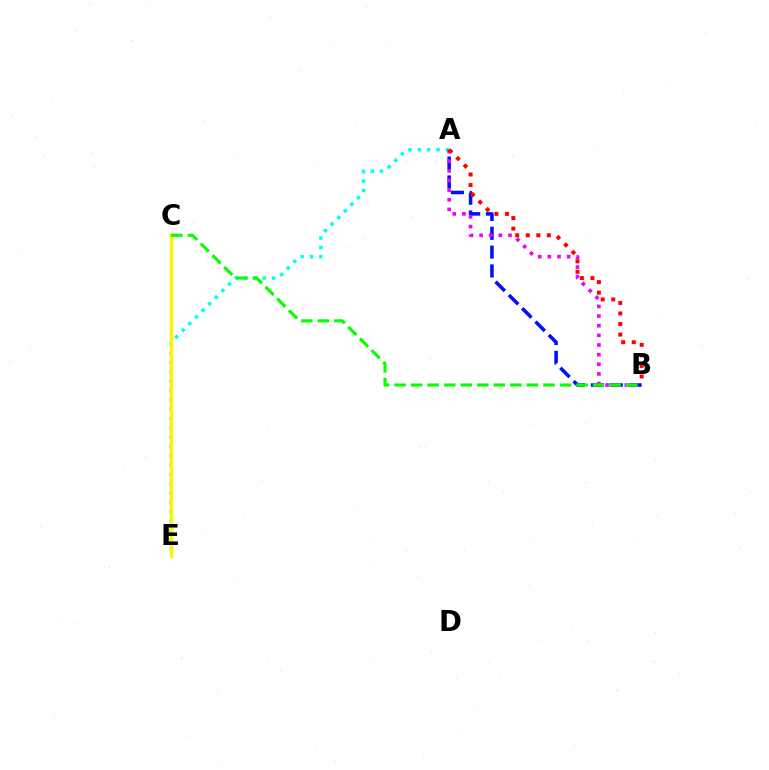{('A', 'E'): [{'color': '#00fff6', 'line_style': 'dotted', 'thickness': 2.54}], ('C', 'E'): [{'color': '#fcf500', 'line_style': 'solid', 'thickness': 2.5}], ('A', 'B'): [{'color': '#0010ff', 'line_style': 'dashed', 'thickness': 2.56}, {'color': '#ee00ff', 'line_style': 'dotted', 'thickness': 2.62}, {'color': '#ff0000', 'line_style': 'dotted', 'thickness': 2.87}], ('B', 'C'): [{'color': '#08ff00', 'line_style': 'dashed', 'thickness': 2.25}]}